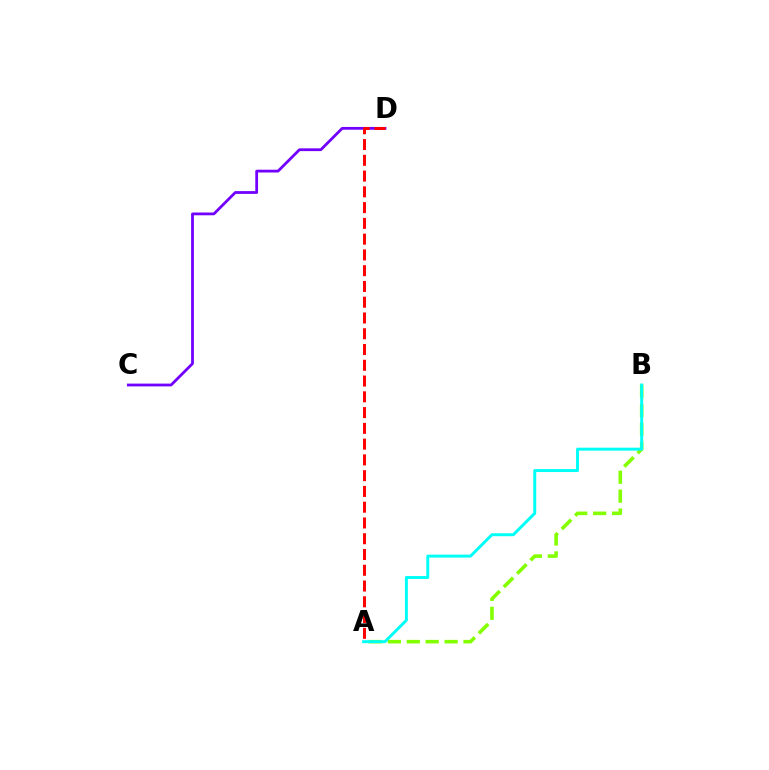{('A', 'B'): [{'color': '#84ff00', 'line_style': 'dashed', 'thickness': 2.57}, {'color': '#00fff6', 'line_style': 'solid', 'thickness': 2.12}], ('C', 'D'): [{'color': '#7200ff', 'line_style': 'solid', 'thickness': 2.0}], ('A', 'D'): [{'color': '#ff0000', 'line_style': 'dashed', 'thickness': 2.14}]}